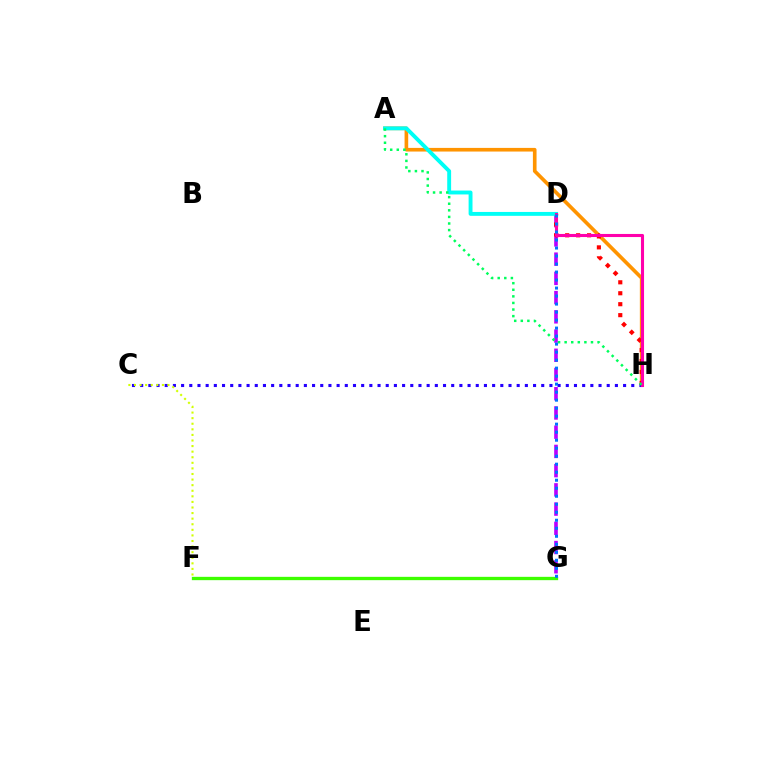{('F', 'G'): [{'color': '#3dff00', 'line_style': 'solid', 'thickness': 2.39}], ('D', 'G'): [{'color': '#b900ff', 'line_style': 'dashed', 'thickness': 2.61}, {'color': '#0074ff', 'line_style': 'dotted', 'thickness': 2.18}], ('A', 'H'): [{'color': '#ff9400', 'line_style': 'solid', 'thickness': 2.62}, {'color': '#00ff5c', 'line_style': 'dotted', 'thickness': 1.79}], ('C', 'H'): [{'color': '#2500ff', 'line_style': 'dotted', 'thickness': 2.22}], ('C', 'F'): [{'color': '#d1ff00', 'line_style': 'dotted', 'thickness': 1.52}], ('D', 'H'): [{'color': '#ff0000', 'line_style': 'dotted', 'thickness': 2.97}, {'color': '#ff00ac', 'line_style': 'solid', 'thickness': 2.22}], ('A', 'D'): [{'color': '#00fff6', 'line_style': 'solid', 'thickness': 2.8}]}